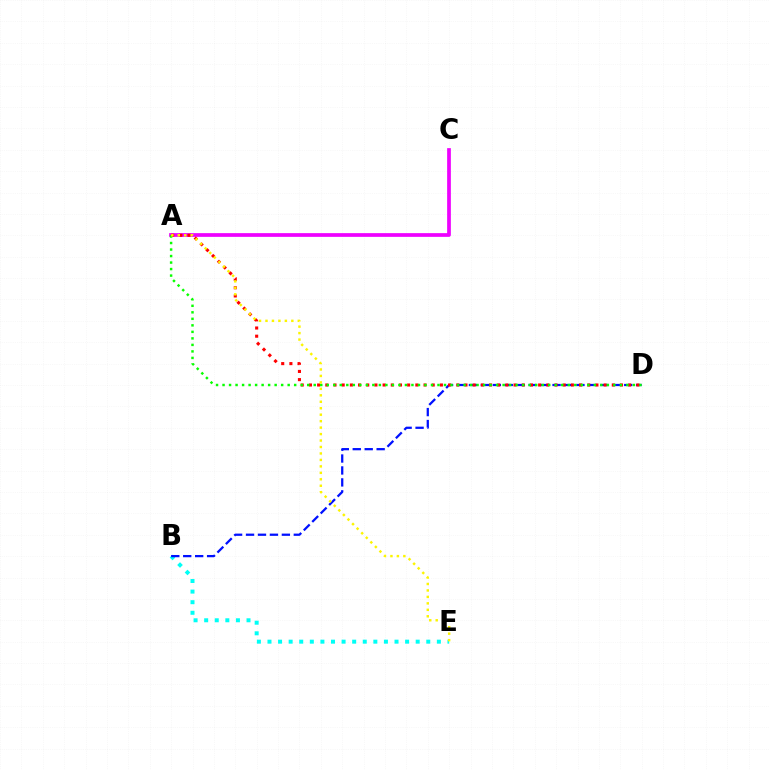{('B', 'E'): [{'color': '#00fff6', 'line_style': 'dotted', 'thickness': 2.88}], ('B', 'D'): [{'color': '#0010ff', 'line_style': 'dashed', 'thickness': 1.62}], ('A', 'C'): [{'color': '#ee00ff', 'line_style': 'solid', 'thickness': 2.68}], ('A', 'D'): [{'color': '#ff0000', 'line_style': 'dotted', 'thickness': 2.22}, {'color': '#08ff00', 'line_style': 'dotted', 'thickness': 1.77}], ('A', 'E'): [{'color': '#fcf500', 'line_style': 'dotted', 'thickness': 1.76}]}